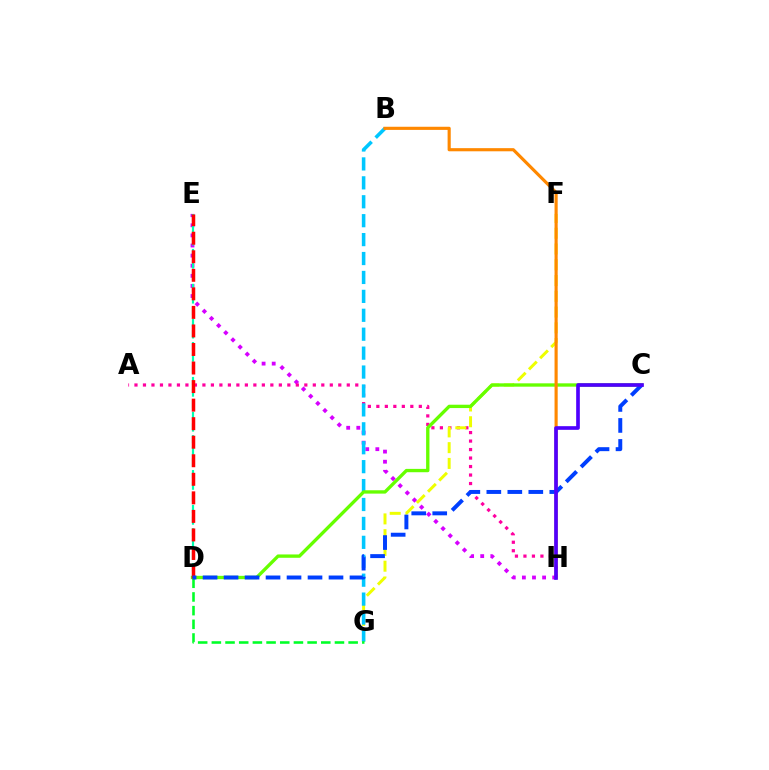{('E', 'H'): [{'color': '#d600ff', 'line_style': 'dotted', 'thickness': 2.75}], ('A', 'H'): [{'color': '#ff00a0', 'line_style': 'dotted', 'thickness': 2.31}], ('F', 'G'): [{'color': '#eeff00', 'line_style': 'dashed', 'thickness': 2.14}], ('B', 'G'): [{'color': '#00c7ff', 'line_style': 'dashed', 'thickness': 2.57}], ('C', 'D'): [{'color': '#66ff00', 'line_style': 'solid', 'thickness': 2.41}, {'color': '#003fff', 'line_style': 'dashed', 'thickness': 2.85}], ('D', 'E'): [{'color': '#00ffaf', 'line_style': 'dashed', 'thickness': 1.58}, {'color': '#ff0000', 'line_style': 'dashed', 'thickness': 2.52}], ('B', 'H'): [{'color': '#ff8800', 'line_style': 'solid', 'thickness': 2.26}], ('D', 'G'): [{'color': '#00ff27', 'line_style': 'dashed', 'thickness': 1.86}], ('C', 'H'): [{'color': '#4f00ff', 'line_style': 'solid', 'thickness': 2.64}]}